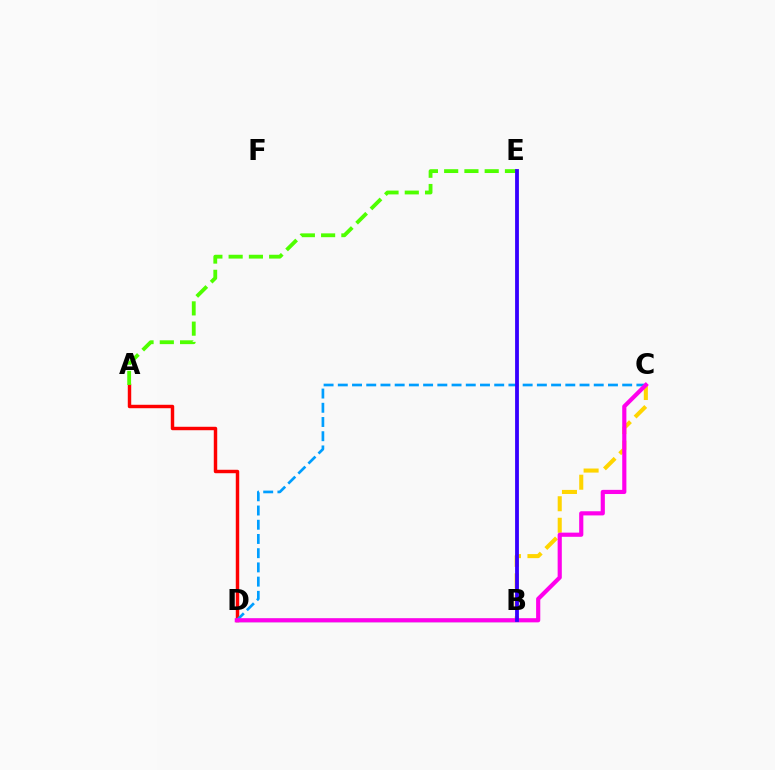{('B', 'C'): [{'color': '#ffd500', 'line_style': 'dashed', 'thickness': 2.92}], ('B', 'D'): [{'color': '#00ff86', 'line_style': 'solid', 'thickness': 2.34}], ('A', 'D'): [{'color': '#ff0000', 'line_style': 'solid', 'thickness': 2.48}], ('C', 'D'): [{'color': '#009eff', 'line_style': 'dashed', 'thickness': 1.93}, {'color': '#ff00ed', 'line_style': 'solid', 'thickness': 3.0}], ('A', 'E'): [{'color': '#4fff00', 'line_style': 'dashed', 'thickness': 2.75}], ('B', 'E'): [{'color': '#3700ff', 'line_style': 'solid', 'thickness': 2.74}]}